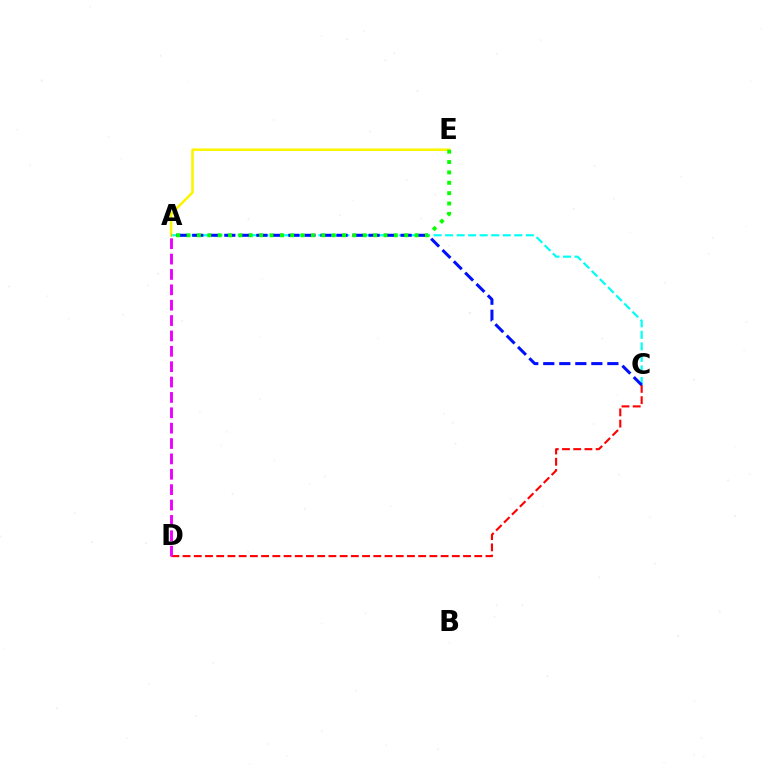{('C', 'D'): [{'color': '#ff0000', 'line_style': 'dashed', 'thickness': 1.52}], ('A', 'D'): [{'color': '#ee00ff', 'line_style': 'dashed', 'thickness': 2.09}], ('A', 'C'): [{'color': '#00fff6', 'line_style': 'dashed', 'thickness': 1.57}, {'color': '#0010ff', 'line_style': 'dashed', 'thickness': 2.18}], ('A', 'E'): [{'color': '#fcf500', 'line_style': 'solid', 'thickness': 1.84}, {'color': '#08ff00', 'line_style': 'dotted', 'thickness': 2.82}]}